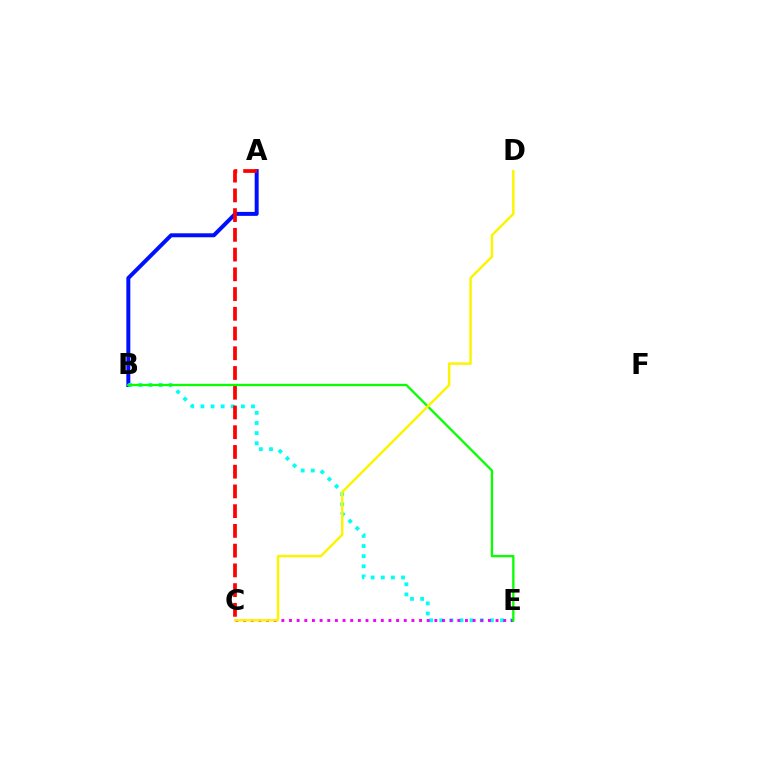{('A', 'B'): [{'color': '#0010ff', 'line_style': 'solid', 'thickness': 2.86}], ('B', 'E'): [{'color': '#00fff6', 'line_style': 'dotted', 'thickness': 2.75}, {'color': '#08ff00', 'line_style': 'solid', 'thickness': 1.66}], ('C', 'E'): [{'color': '#ee00ff', 'line_style': 'dotted', 'thickness': 2.08}], ('A', 'C'): [{'color': '#ff0000', 'line_style': 'dashed', 'thickness': 2.68}], ('C', 'D'): [{'color': '#fcf500', 'line_style': 'solid', 'thickness': 1.78}]}